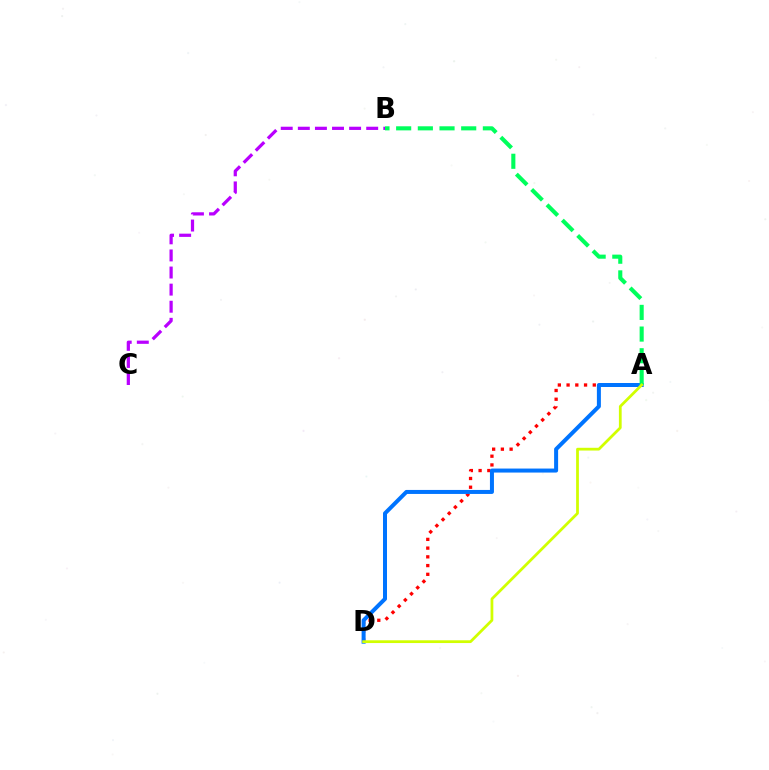{('B', 'C'): [{'color': '#b900ff', 'line_style': 'dashed', 'thickness': 2.32}], ('A', 'D'): [{'color': '#ff0000', 'line_style': 'dotted', 'thickness': 2.37}, {'color': '#0074ff', 'line_style': 'solid', 'thickness': 2.88}, {'color': '#d1ff00', 'line_style': 'solid', 'thickness': 1.99}], ('A', 'B'): [{'color': '#00ff5c', 'line_style': 'dashed', 'thickness': 2.95}]}